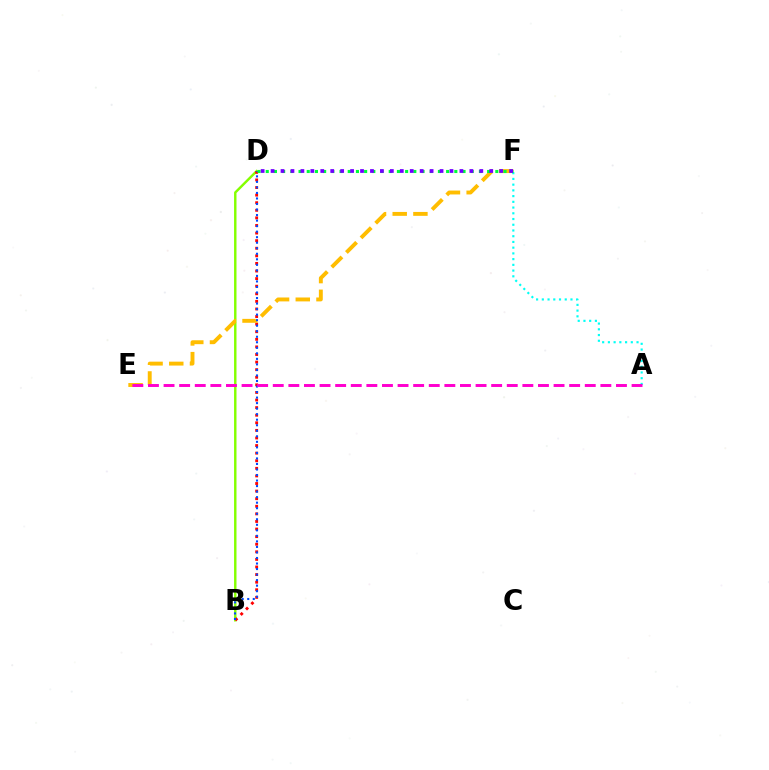{('B', 'D'): [{'color': '#84ff00', 'line_style': 'solid', 'thickness': 1.75}, {'color': '#ff0000', 'line_style': 'dotted', 'thickness': 2.06}, {'color': '#004bff', 'line_style': 'dotted', 'thickness': 1.5}], ('E', 'F'): [{'color': '#ffbd00', 'line_style': 'dashed', 'thickness': 2.81}], ('A', 'F'): [{'color': '#00fff6', 'line_style': 'dotted', 'thickness': 1.56}], ('D', 'F'): [{'color': '#00ff39', 'line_style': 'dotted', 'thickness': 2.23}, {'color': '#7200ff', 'line_style': 'dotted', 'thickness': 2.7}], ('A', 'E'): [{'color': '#ff00cf', 'line_style': 'dashed', 'thickness': 2.12}]}